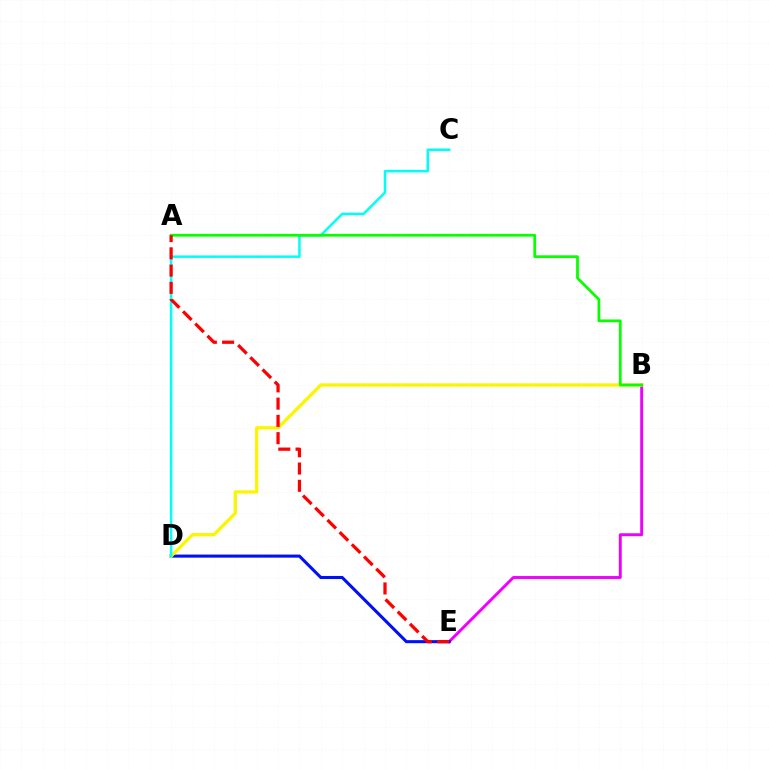{('B', 'E'): [{'color': '#ee00ff', 'line_style': 'solid', 'thickness': 2.1}], ('D', 'E'): [{'color': '#0010ff', 'line_style': 'solid', 'thickness': 2.21}], ('B', 'D'): [{'color': '#fcf500', 'line_style': 'solid', 'thickness': 2.37}], ('C', 'D'): [{'color': '#00fff6', 'line_style': 'solid', 'thickness': 1.81}], ('A', 'B'): [{'color': '#08ff00', 'line_style': 'solid', 'thickness': 1.98}], ('A', 'E'): [{'color': '#ff0000', 'line_style': 'dashed', 'thickness': 2.34}]}